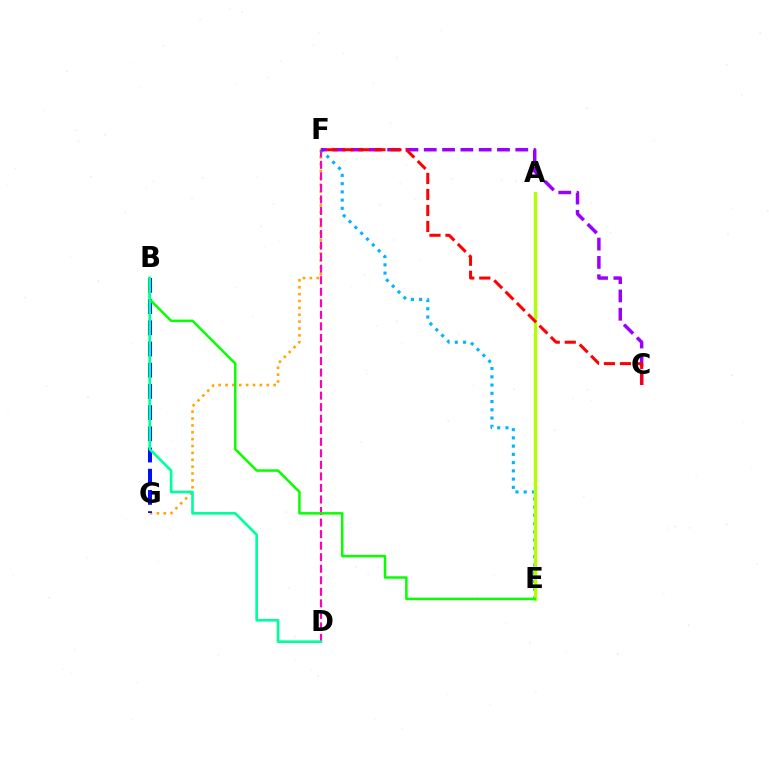{('F', 'G'): [{'color': '#ffa500', 'line_style': 'dotted', 'thickness': 1.87}], ('D', 'F'): [{'color': '#ff00bd', 'line_style': 'dashed', 'thickness': 1.57}], ('E', 'F'): [{'color': '#00b5ff', 'line_style': 'dotted', 'thickness': 2.24}], ('A', 'E'): [{'color': '#b3ff00', 'line_style': 'solid', 'thickness': 2.4}], ('B', 'G'): [{'color': '#0010ff', 'line_style': 'dashed', 'thickness': 2.88}], ('B', 'E'): [{'color': '#08ff00', 'line_style': 'solid', 'thickness': 1.8}], ('B', 'D'): [{'color': '#00ff9d', 'line_style': 'solid', 'thickness': 1.91}], ('C', 'F'): [{'color': '#9b00ff', 'line_style': 'dashed', 'thickness': 2.49}, {'color': '#ff0000', 'line_style': 'dashed', 'thickness': 2.17}]}